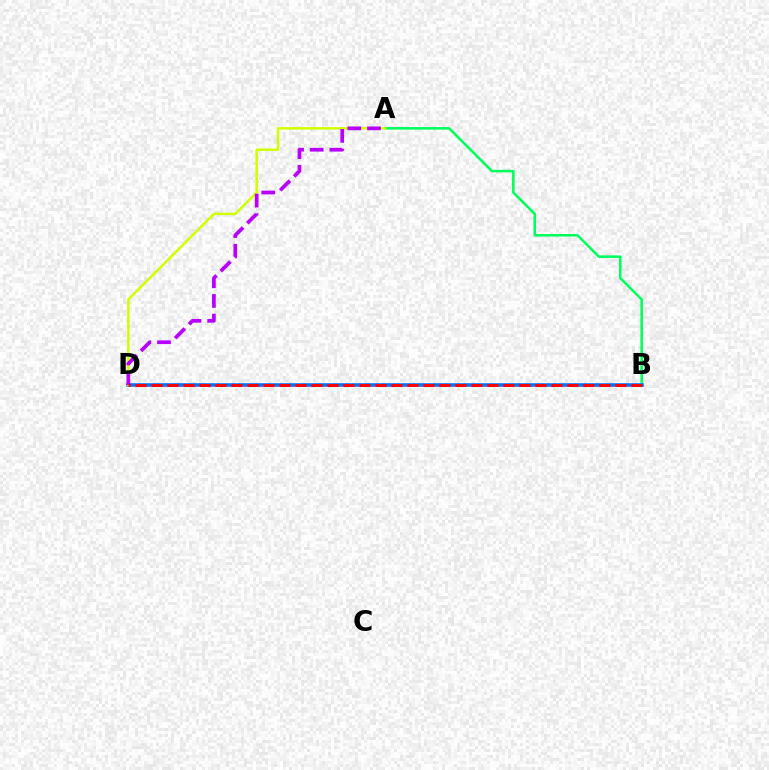{('A', 'B'): [{'color': '#00ff5c', 'line_style': 'solid', 'thickness': 1.83}], ('B', 'D'): [{'color': '#0074ff', 'line_style': 'solid', 'thickness': 2.58}, {'color': '#ff0000', 'line_style': 'dashed', 'thickness': 2.17}], ('A', 'D'): [{'color': '#d1ff00', 'line_style': 'solid', 'thickness': 1.79}, {'color': '#b900ff', 'line_style': 'dashed', 'thickness': 2.67}]}